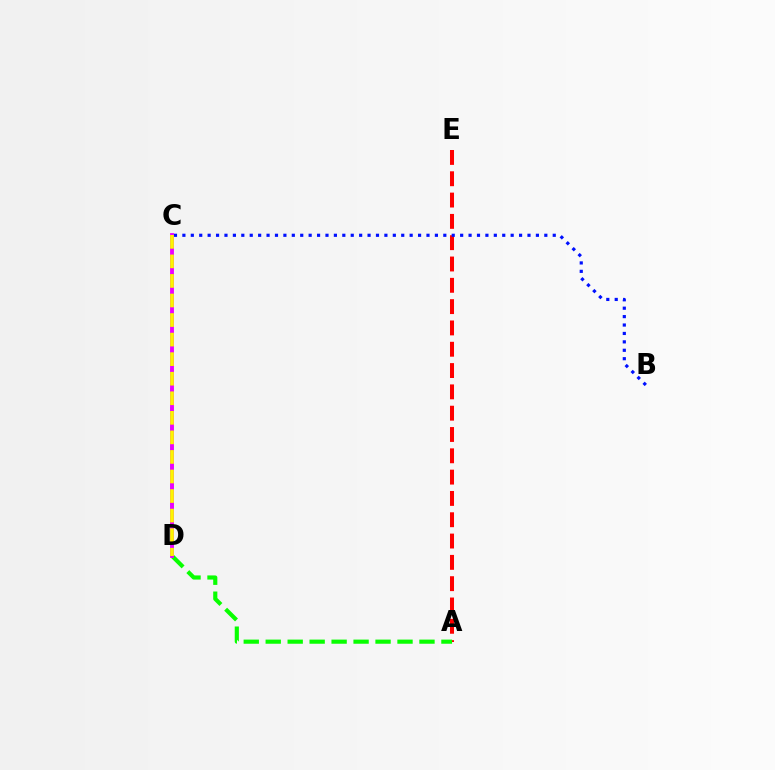{('A', 'E'): [{'color': '#ff0000', 'line_style': 'dashed', 'thickness': 2.9}], ('A', 'D'): [{'color': '#08ff00', 'line_style': 'dashed', 'thickness': 2.98}], ('C', 'D'): [{'color': '#00fff6', 'line_style': 'dashed', 'thickness': 2.6}, {'color': '#ee00ff', 'line_style': 'solid', 'thickness': 2.77}, {'color': '#fcf500', 'line_style': 'dashed', 'thickness': 2.66}], ('B', 'C'): [{'color': '#0010ff', 'line_style': 'dotted', 'thickness': 2.29}]}